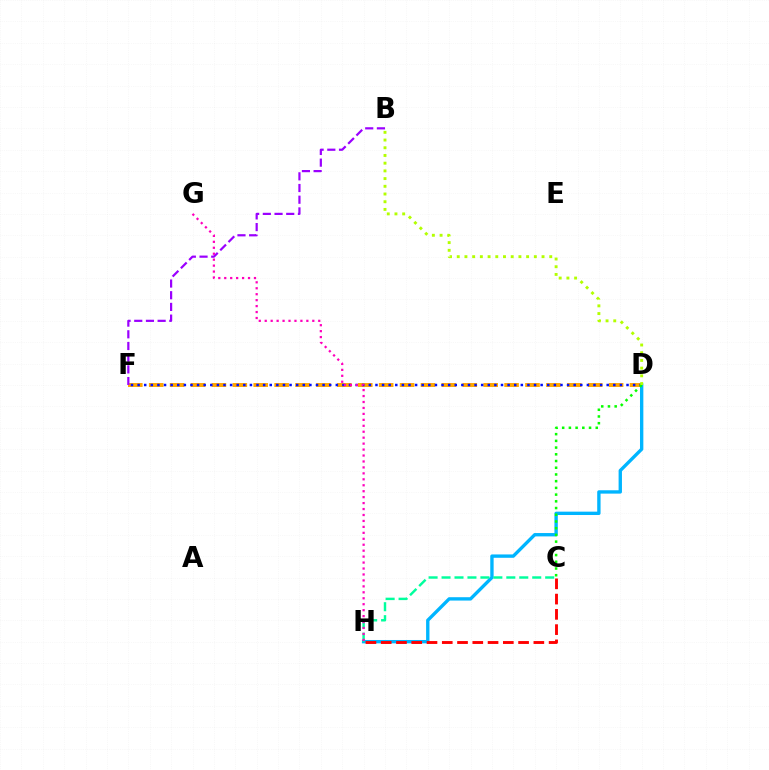{('D', 'F'): [{'color': '#ffa500', 'line_style': 'dashed', 'thickness': 2.84}, {'color': '#0010ff', 'line_style': 'dotted', 'thickness': 1.8}], ('D', 'H'): [{'color': '#00b5ff', 'line_style': 'solid', 'thickness': 2.42}], ('C', 'D'): [{'color': '#08ff00', 'line_style': 'dotted', 'thickness': 1.83}], ('C', 'H'): [{'color': '#00ff9d', 'line_style': 'dashed', 'thickness': 1.76}, {'color': '#ff0000', 'line_style': 'dashed', 'thickness': 2.07}], ('B', 'F'): [{'color': '#9b00ff', 'line_style': 'dashed', 'thickness': 1.59}], ('G', 'H'): [{'color': '#ff00bd', 'line_style': 'dotted', 'thickness': 1.62}], ('B', 'D'): [{'color': '#b3ff00', 'line_style': 'dotted', 'thickness': 2.09}]}